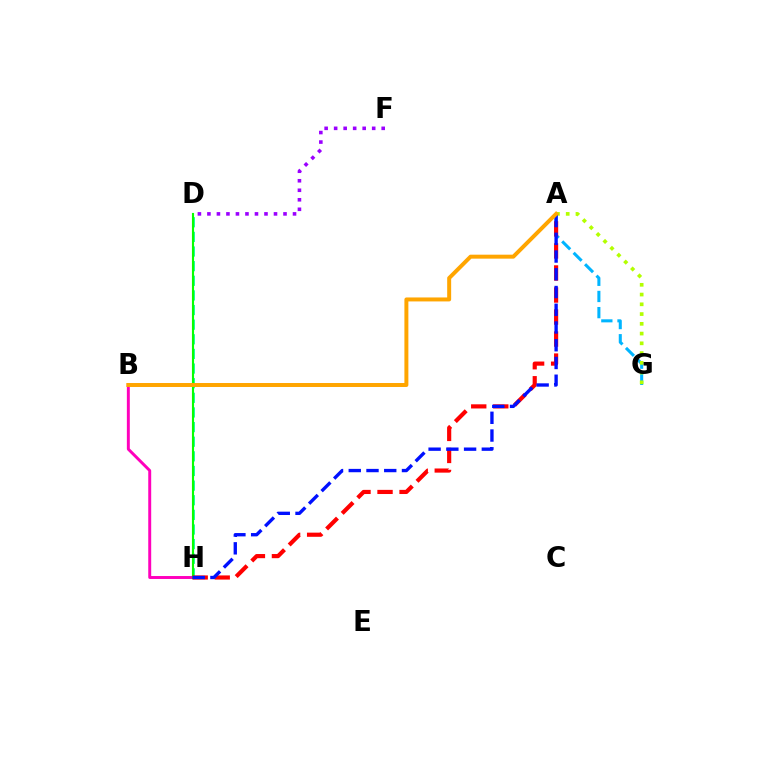{('D', 'H'): [{'color': '#00ff9d', 'line_style': 'dashed', 'thickness': 1.99}, {'color': '#08ff00', 'line_style': 'solid', 'thickness': 1.53}], ('B', 'H'): [{'color': '#ff00bd', 'line_style': 'solid', 'thickness': 2.12}], ('A', 'G'): [{'color': '#00b5ff', 'line_style': 'dashed', 'thickness': 2.2}, {'color': '#b3ff00', 'line_style': 'dotted', 'thickness': 2.65}], ('D', 'F'): [{'color': '#9b00ff', 'line_style': 'dotted', 'thickness': 2.58}], ('A', 'H'): [{'color': '#ff0000', 'line_style': 'dashed', 'thickness': 2.99}, {'color': '#0010ff', 'line_style': 'dashed', 'thickness': 2.41}], ('A', 'B'): [{'color': '#ffa500', 'line_style': 'solid', 'thickness': 2.86}]}